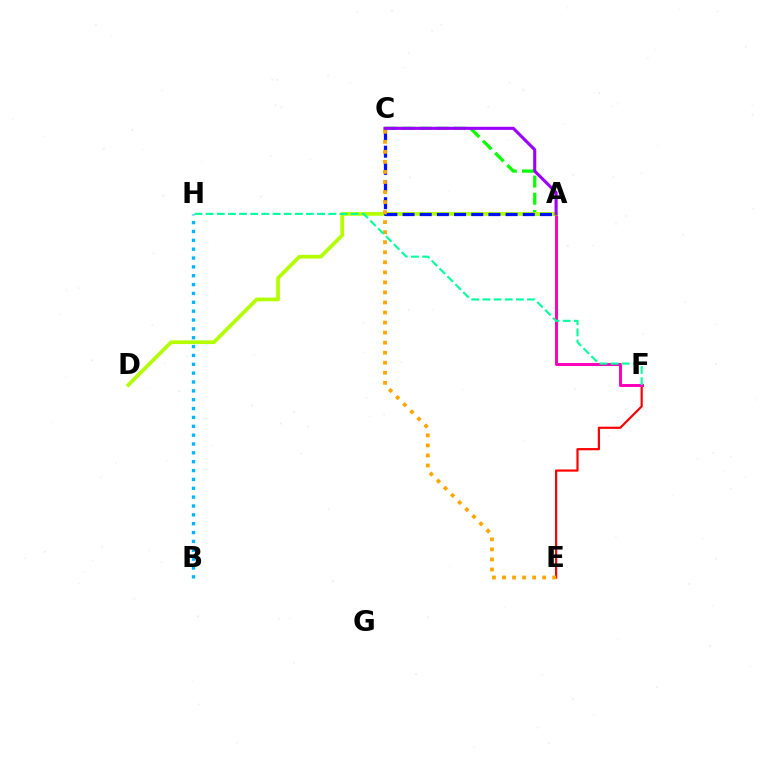{('B', 'H'): [{'color': '#00b5ff', 'line_style': 'dotted', 'thickness': 2.41}], ('E', 'F'): [{'color': '#ff0000', 'line_style': 'solid', 'thickness': 1.58}], ('A', 'F'): [{'color': '#ff00bd', 'line_style': 'solid', 'thickness': 2.12}], ('A', 'C'): [{'color': '#08ff00', 'line_style': 'dashed', 'thickness': 2.34}, {'color': '#0010ff', 'line_style': 'dashed', 'thickness': 2.33}, {'color': '#9b00ff', 'line_style': 'solid', 'thickness': 2.23}], ('A', 'D'): [{'color': '#b3ff00', 'line_style': 'solid', 'thickness': 2.68}], ('C', 'E'): [{'color': '#ffa500', 'line_style': 'dotted', 'thickness': 2.73}], ('F', 'H'): [{'color': '#00ff9d', 'line_style': 'dashed', 'thickness': 1.51}]}